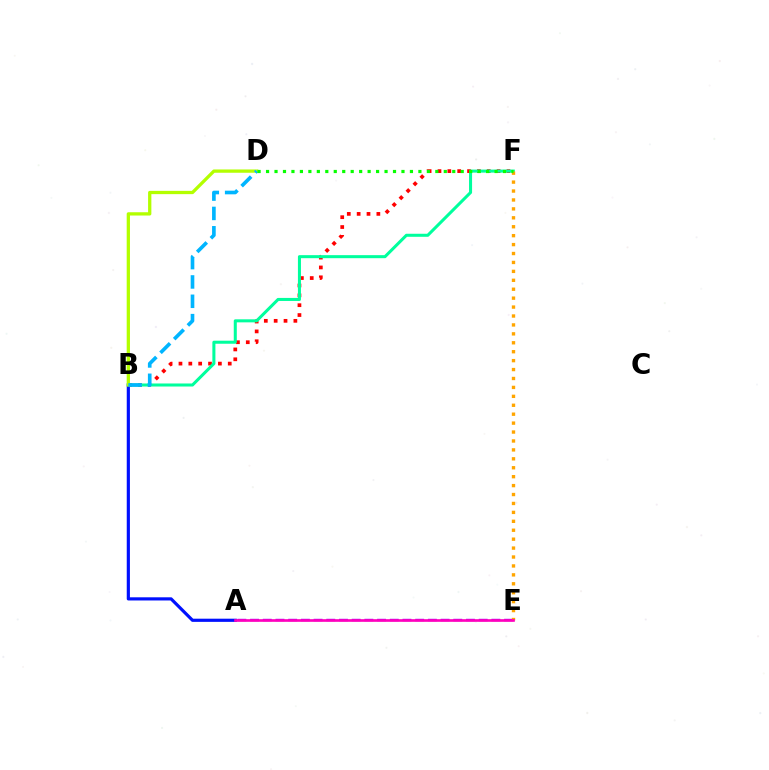{('B', 'F'): [{'color': '#ff0000', 'line_style': 'dotted', 'thickness': 2.68}, {'color': '#00ff9d', 'line_style': 'solid', 'thickness': 2.19}], ('A', 'E'): [{'color': '#9b00ff', 'line_style': 'dashed', 'thickness': 1.73}, {'color': '#ff00bd', 'line_style': 'solid', 'thickness': 1.91}], ('A', 'B'): [{'color': '#0010ff', 'line_style': 'solid', 'thickness': 2.29}], ('E', 'F'): [{'color': '#ffa500', 'line_style': 'dotted', 'thickness': 2.43}], ('B', 'D'): [{'color': '#b3ff00', 'line_style': 'solid', 'thickness': 2.36}, {'color': '#00b5ff', 'line_style': 'dashed', 'thickness': 2.63}], ('D', 'F'): [{'color': '#08ff00', 'line_style': 'dotted', 'thickness': 2.3}]}